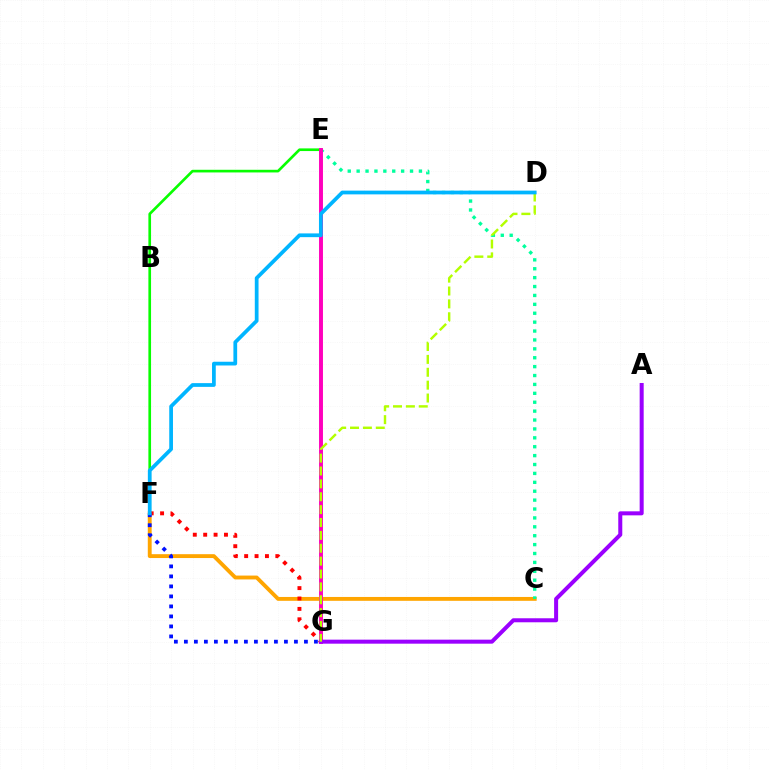{('C', 'F'): [{'color': '#ffa500', 'line_style': 'solid', 'thickness': 2.78}], ('C', 'E'): [{'color': '#00ff9d', 'line_style': 'dotted', 'thickness': 2.42}], ('E', 'F'): [{'color': '#08ff00', 'line_style': 'solid', 'thickness': 1.92}], ('E', 'G'): [{'color': '#ff00bd', 'line_style': 'solid', 'thickness': 2.83}], ('F', 'G'): [{'color': '#ff0000', 'line_style': 'dotted', 'thickness': 2.82}, {'color': '#0010ff', 'line_style': 'dotted', 'thickness': 2.72}], ('A', 'G'): [{'color': '#9b00ff', 'line_style': 'solid', 'thickness': 2.89}], ('D', 'G'): [{'color': '#b3ff00', 'line_style': 'dashed', 'thickness': 1.75}], ('D', 'F'): [{'color': '#00b5ff', 'line_style': 'solid', 'thickness': 2.69}]}